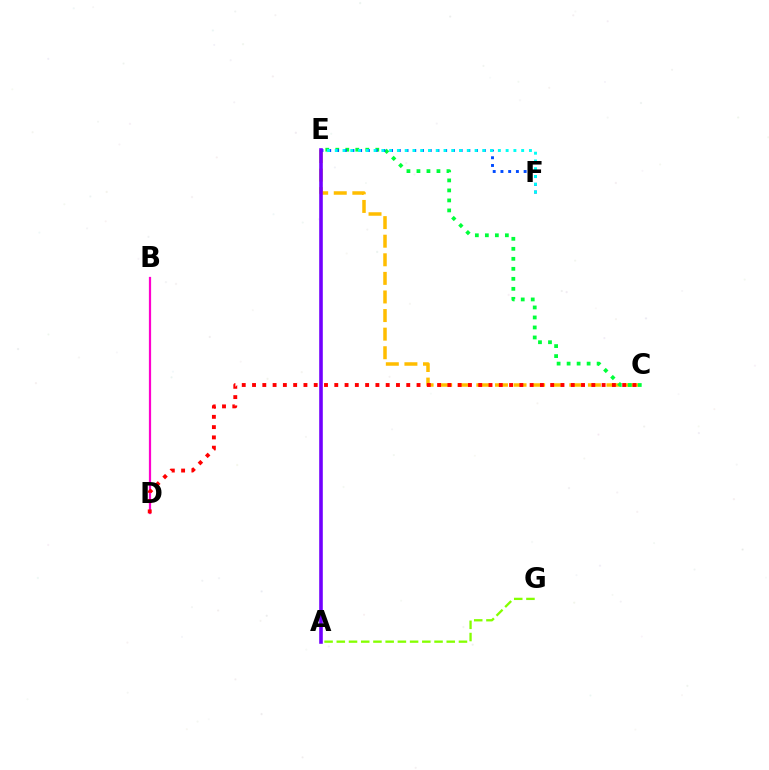{('C', 'E'): [{'color': '#ffbd00', 'line_style': 'dashed', 'thickness': 2.53}, {'color': '#00ff39', 'line_style': 'dotted', 'thickness': 2.72}], ('A', 'G'): [{'color': '#84ff00', 'line_style': 'dashed', 'thickness': 1.66}], ('E', 'F'): [{'color': '#004bff', 'line_style': 'dotted', 'thickness': 2.1}, {'color': '#00fff6', 'line_style': 'dotted', 'thickness': 2.11}], ('B', 'D'): [{'color': '#ff00cf', 'line_style': 'solid', 'thickness': 1.61}], ('A', 'E'): [{'color': '#7200ff', 'line_style': 'solid', 'thickness': 2.59}], ('C', 'D'): [{'color': '#ff0000', 'line_style': 'dotted', 'thickness': 2.79}]}